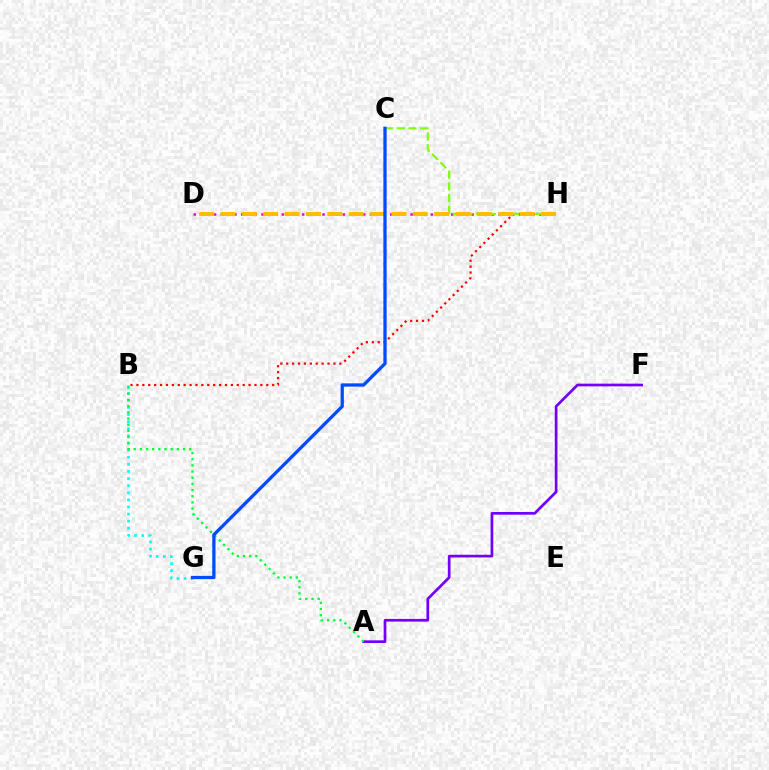{('A', 'F'): [{'color': '#7200ff', 'line_style': 'solid', 'thickness': 1.94}], ('B', 'G'): [{'color': '#00fff6', 'line_style': 'dotted', 'thickness': 1.93}], ('D', 'H'): [{'color': '#ff00cf', 'line_style': 'dotted', 'thickness': 1.84}, {'color': '#ffbd00', 'line_style': 'dashed', 'thickness': 2.9}], ('A', 'B'): [{'color': '#00ff39', 'line_style': 'dotted', 'thickness': 1.68}], ('B', 'H'): [{'color': '#ff0000', 'line_style': 'dotted', 'thickness': 1.6}], ('C', 'H'): [{'color': '#84ff00', 'line_style': 'dashed', 'thickness': 1.59}], ('C', 'G'): [{'color': '#004bff', 'line_style': 'solid', 'thickness': 2.36}]}